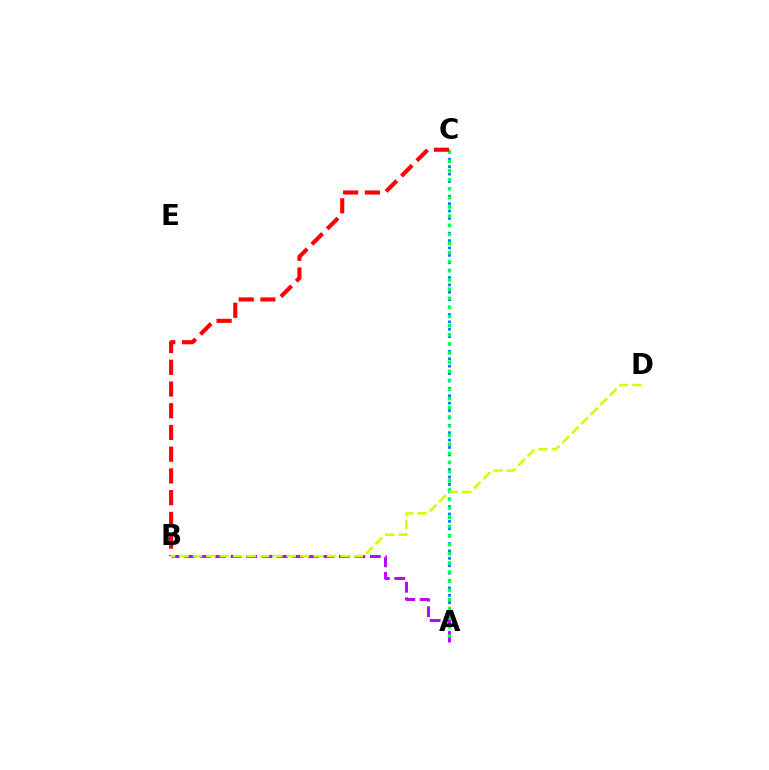{('A', 'C'): [{'color': '#0074ff', 'line_style': 'dotted', 'thickness': 2.01}, {'color': '#00ff5c', 'line_style': 'dotted', 'thickness': 2.48}], ('A', 'B'): [{'color': '#b900ff', 'line_style': 'dashed', 'thickness': 2.1}], ('B', 'C'): [{'color': '#ff0000', 'line_style': 'dashed', 'thickness': 2.95}], ('B', 'D'): [{'color': '#d1ff00', 'line_style': 'dashed', 'thickness': 1.82}]}